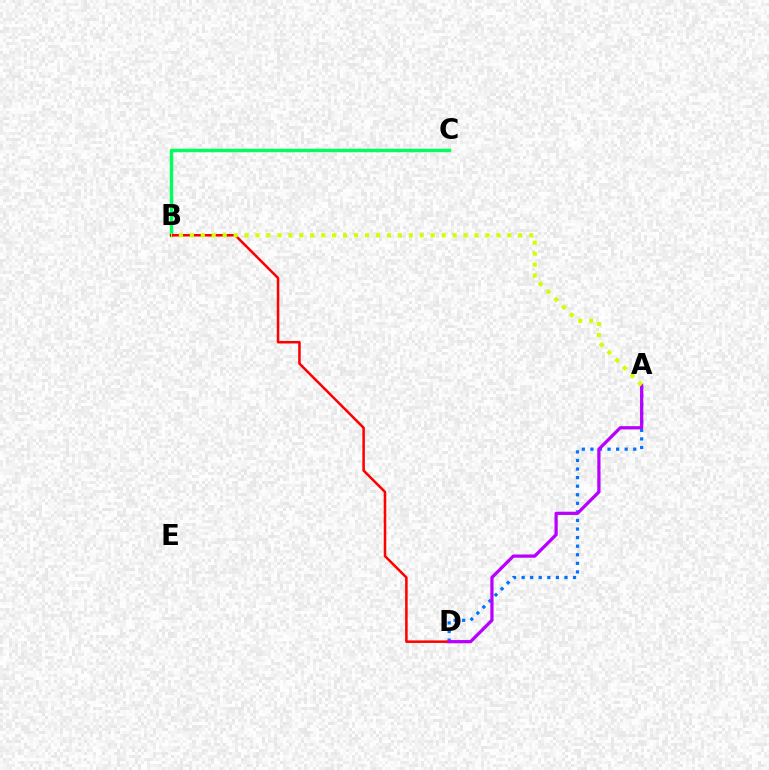{('A', 'D'): [{'color': '#0074ff', 'line_style': 'dotted', 'thickness': 2.33}, {'color': '#b900ff', 'line_style': 'solid', 'thickness': 2.33}], ('B', 'C'): [{'color': '#00ff5c', 'line_style': 'solid', 'thickness': 2.47}], ('B', 'D'): [{'color': '#ff0000', 'line_style': 'solid', 'thickness': 1.82}], ('A', 'B'): [{'color': '#d1ff00', 'line_style': 'dotted', 'thickness': 2.97}]}